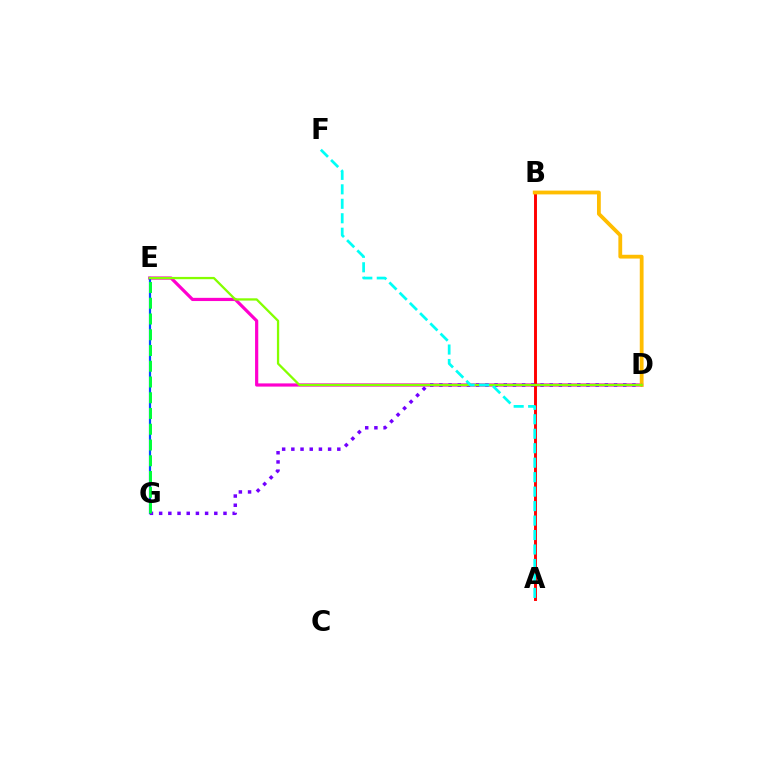{('D', 'E'): [{'color': '#ff00cf', 'line_style': 'solid', 'thickness': 2.3}, {'color': '#84ff00', 'line_style': 'solid', 'thickness': 1.64}], ('A', 'B'): [{'color': '#ff0000', 'line_style': 'solid', 'thickness': 2.11}], ('B', 'D'): [{'color': '#ffbd00', 'line_style': 'solid', 'thickness': 2.73}], ('E', 'G'): [{'color': '#004bff', 'line_style': 'solid', 'thickness': 1.59}, {'color': '#00ff39', 'line_style': 'dashed', 'thickness': 2.14}], ('D', 'G'): [{'color': '#7200ff', 'line_style': 'dotted', 'thickness': 2.5}], ('A', 'F'): [{'color': '#00fff6', 'line_style': 'dashed', 'thickness': 1.97}]}